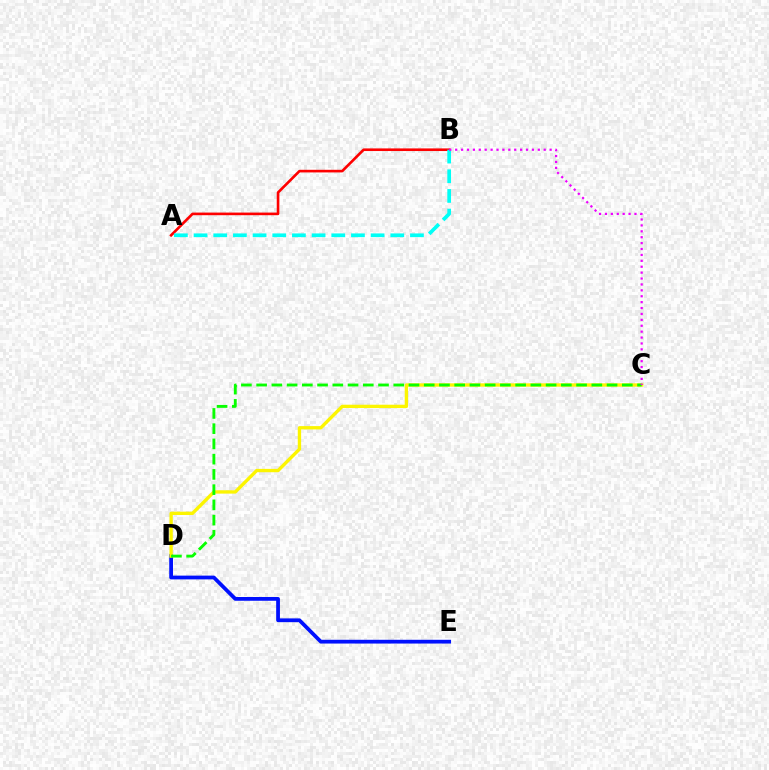{('D', 'E'): [{'color': '#0010ff', 'line_style': 'solid', 'thickness': 2.71}], ('A', 'B'): [{'color': '#ff0000', 'line_style': 'solid', 'thickness': 1.89}, {'color': '#00fff6', 'line_style': 'dashed', 'thickness': 2.67}], ('C', 'D'): [{'color': '#fcf500', 'line_style': 'solid', 'thickness': 2.41}, {'color': '#08ff00', 'line_style': 'dashed', 'thickness': 2.07}], ('B', 'C'): [{'color': '#ee00ff', 'line_style': 'dotted', 'thickness': 1.6}]}